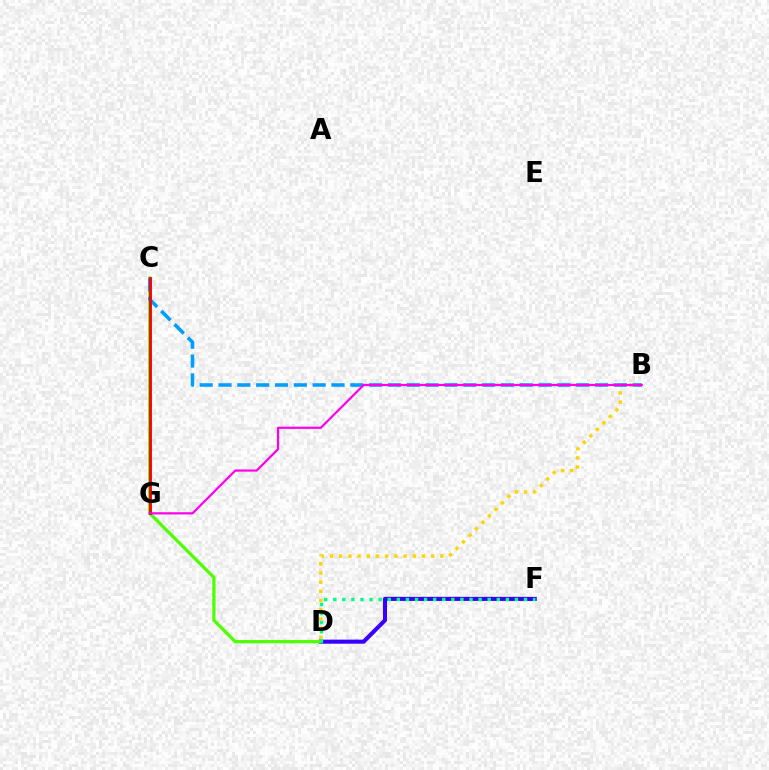{('B', 'D'): [{'color': '#ffd500', 'line_style': 'dotted', 'thickness': 2.5}], ('D', 'F'): [{'color': '#3700ff', 'line_style': 'solid', 'thickness': 2.94}, {'color': '#00ff86', 'line_style': 'dotted', 'thickness': 2.47}], ('C', 'D'): [{'color': '#4fff00', 'line_style': 'solid', 'thickness': 2.34}], ('B', 'C'): [{'color': '#009eff', 'line_style': 'dashed', 'thickness': 2.56}], ('C', 'G'): [{'color': '#ff0000', 'line_style': 'solid', 'thickness': 2.06}], ('B', 'G'): [{'color': '#ff00ed', 'line_style': 'solid', 'thickness': 1.6}]}